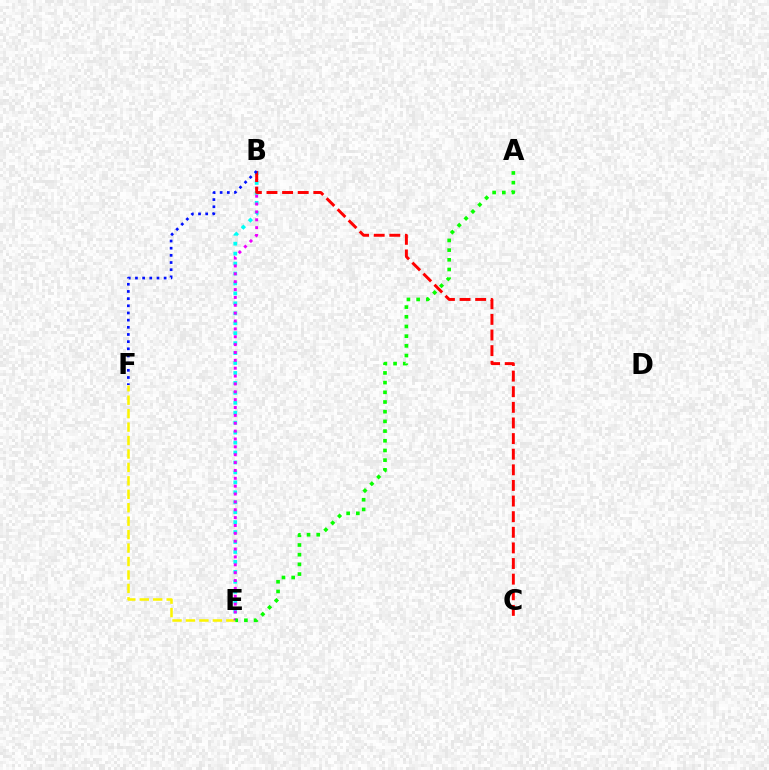{('E', 'F'): [{'color': '#fcf500', 'line_style': 'dashed', 'thickness': 1.83}], ('B', 'E'): [{'color': '#00fff6', 'line_style': 'dotted', 'thickness': 2.7}, {'color': '#ee00ff', 'line_style': 'dotted', 'thickness': 2.14}], ('A', 'E'): [{'color': '#08ff00', 'line_style': 'dotted', 'thickness': 2.63}], ('B', 'C'): [{'color': '#ff0000', 'line_style': 'dashed', 'thickness': 2.12}], ('B', 'F'): [{'color': '#0010ff', 'line_style': 'dotted', 'thickness': 1.95}]}